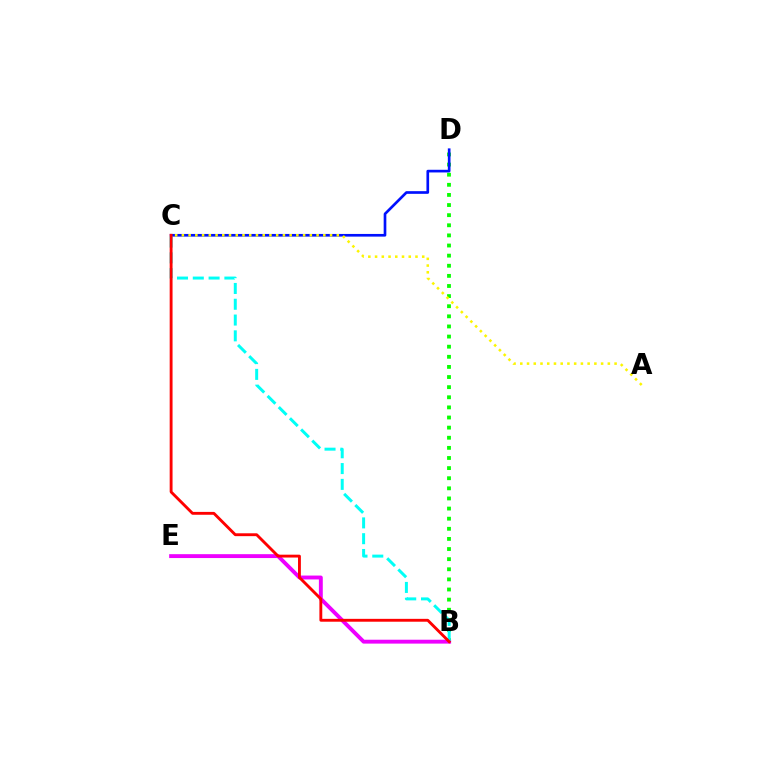{('B', 'D'): [{'color': '#08ff00', 'line_style': 'dotted', 'thickness': 2.75}], ('C', 'D'): [{'color': '#0010ff', 'line_style': 'solid', 'thickness': 1.92}], ('B', 'E'): [{'color': '#ee00ff', 'line_style': 'solid', 'thickness': 2.8}], ('B', 'C'): [{'color': '#00fff6', 'line_style': 'dashed', 'thickness': 2.15}, {'color': '#ff0000', 'line_style': 'solid', 'thickness': 2.06}], ('A', 'C'): [{'color': '#fcf500', 'line_style': 'dotted', 'thickness': 1.83}]}